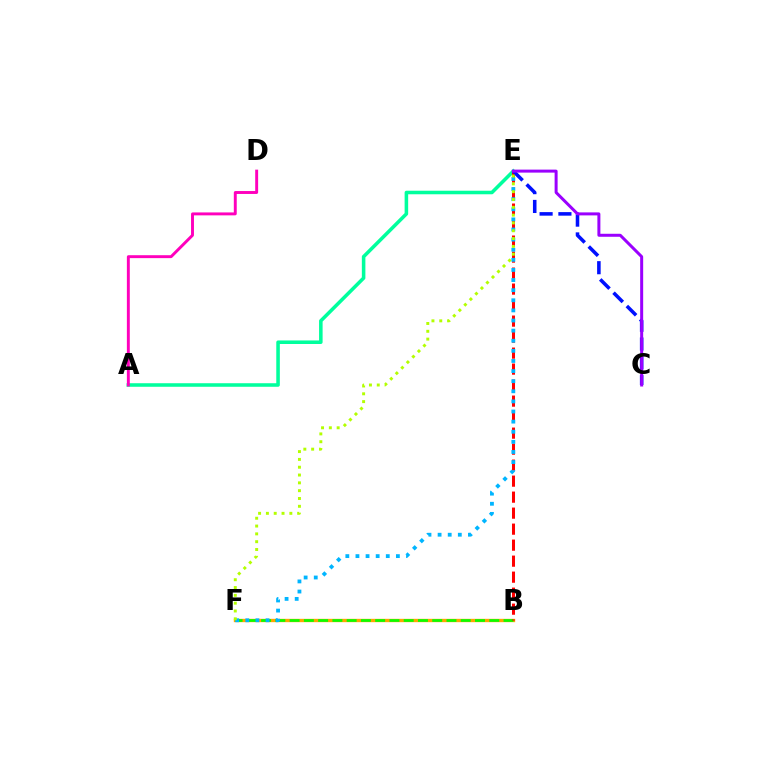{('A', 'E'): [{'color': '#00ff9d', 'line_style': 'solid', 'thickness': 2.56}], ('B', 'F'): [{'color': '#ffa500', 'line_style': 'solid', 'thickness': 2.41}, {'color': '#08ff00', 'line_style': 'dashed', 'thickness': 1.94}], ('A', 'D'): [{'color': '#ff00bd', 'line_style': 'solid', 'thickness': 2.11}], ('B', 'E'): [{'color': '#ff0000', 'line_style': 'dashed', 'thickness': 2.17}], ('C', 'E'): [{'color': '#0010ff', 'line_style': 'dashed', 'thickness': 2.56}, {'color': '#9b00ff', 'line_style': 'solid', 'thickness': 2.16}], ('E', 'F'): [{'color': '#00b5ff', 'line_style': 'dotted', 'thickness': 2.75}, {'color': '#b3ff00', 'line_style': 'dotted', 'thickness': 2.12}]}